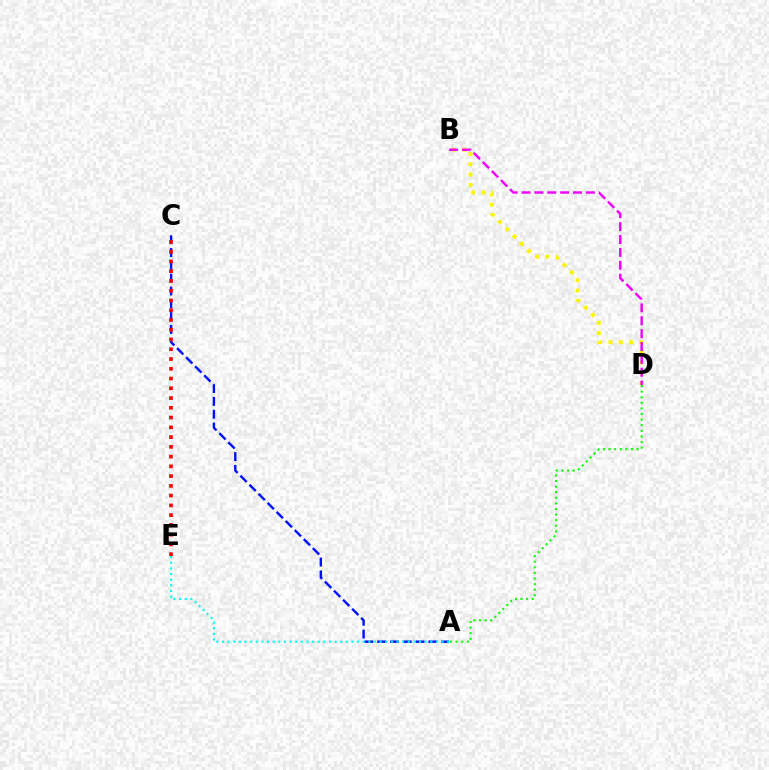{('B', 'D'): [{'color': '#fcf500', 'line_style': 'dotted', 'thickness': 2.8}, {'color': '#ee00ff', 'line_style': 'dashed', 'thickness': 1.75}], ('A', 'C'): [{'color': '#0010ff', 'line_style': 'dashed', 'thickness': 1.74}], ('C', 'E'): [{'color': '#ff0000', 'line_style': 'dotted', 'thickness': 2.65}], ('A', 'E'): [{'color': '#00fff6', 'line_style': 'dotted', 'thickness': 1.53}], ('A', 'D'): [{'color': '#08ff00', 'line_style': 'dotted', 'thickness': 1.52}]}